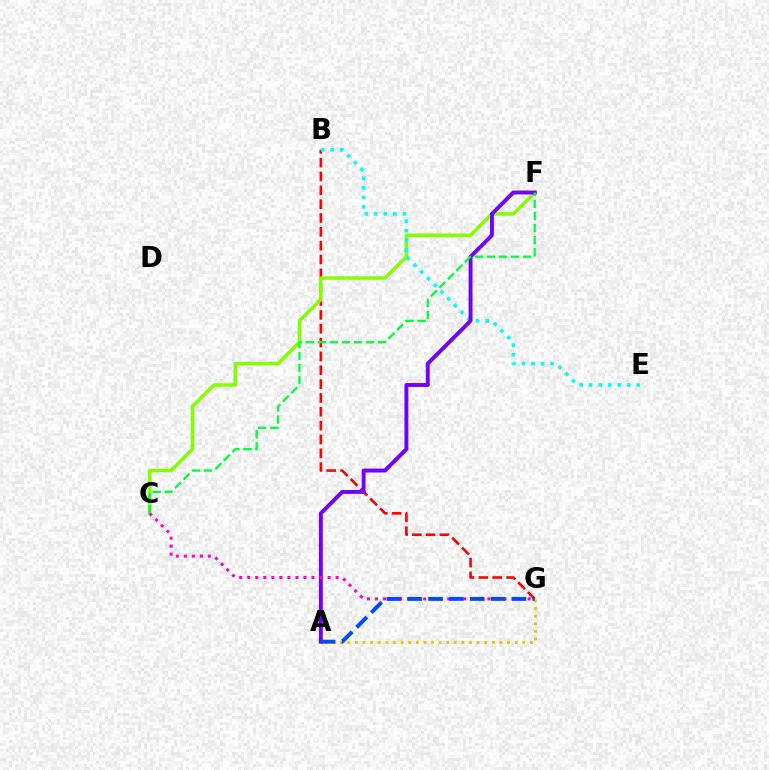{('A', 'G'): [{'color': '#ffbd00', 'line_style': 'dotted', 'thickness': 2.07}, {'color': '#004bff', 'line_style': 'dashed', 'thickness': 2.83}], ('B', 'G'): [{'color': '#ff0000', 'line_style': 'dashed', 'thickness': 1.88}], ('C', 'F'): [{'color': '#84ff00', 'line_style': 'solid', 'thickness': 2.51}, {'color': '#00ff39', 'line_style': 'dashed', 'thickness': 1.64}], ('B', 'E'): [{'color': '#00fff6', 'line_style': 'dotted', 'thickness': 2.59}], ('A', 'F'): [{'color': '#7200ff', 'line_style': 'solid', 'thickness': 2.82}], ('C', 'G'): [{'color': '#ff00cf', 'line_style': 'dotted', 'thickness': 2.18}]}